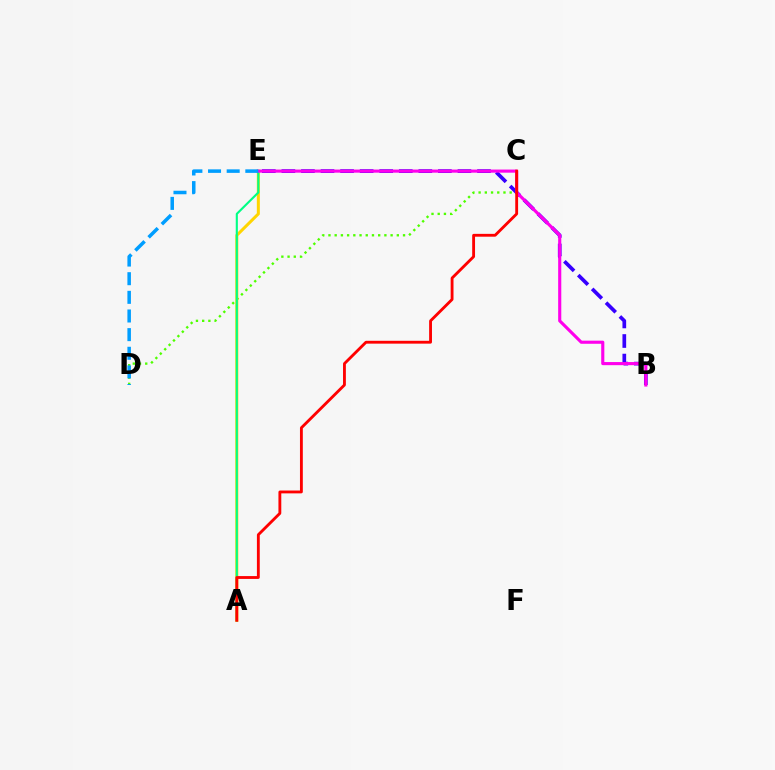{('C', 'D'): [{'color': '#4fff00', 'line_style': 'dotted', 'thickness': 1.69}], ('A', 'E'): [{'color': '#ffd500', 'line_style': 'solid', 'thickness': 2.17}, {'color': '#00ff86', 'line_style': 'solid', 'thickness': 1.52}], ('B', 'E'): [{'color': '#3700ff', 'line_style': 'dashed', 'thickness': 2.66}, {'color': '#ff00ed', 'line_style': 'solid', 'thickness': 2.25}], ('A', 'C'): [{'color': '#ff0000', 'line_style': 'solid', 'thickness': 2.05}], ('D', 'E'): [{'color': '#009eff', 'line_style': 'dashed', 'thickness': 2.53}]}